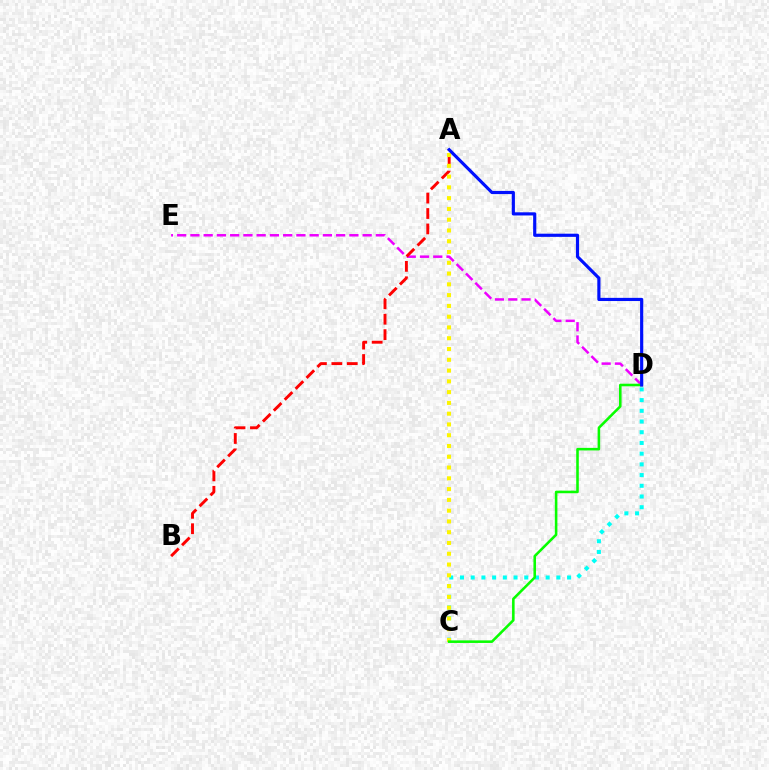{('D', 'E'): [{'color': '#ee00ff', 'line_style': 'dashed', 'thickness': 1.8}], ('C', 'D'): [{'color': '#00fff6', 'line_style': 'dotted', 'thickness': 2.91}, {'color': '#08ff00', 'line_style': 'solid', 'thickness': 1.85}], ('A', 'B'): [{'color': '#ff0000', 'line_style': 'dashed', 'thickness': 2.1}], ('A', 'C'): [{'color': '#fcf500', 'line_style': 'dotted', 'thickness': 2.93}], ('A', 'D'): [{'color': '#0010ff', 'line_style': 'solid', 'thickness': 2.28}]}